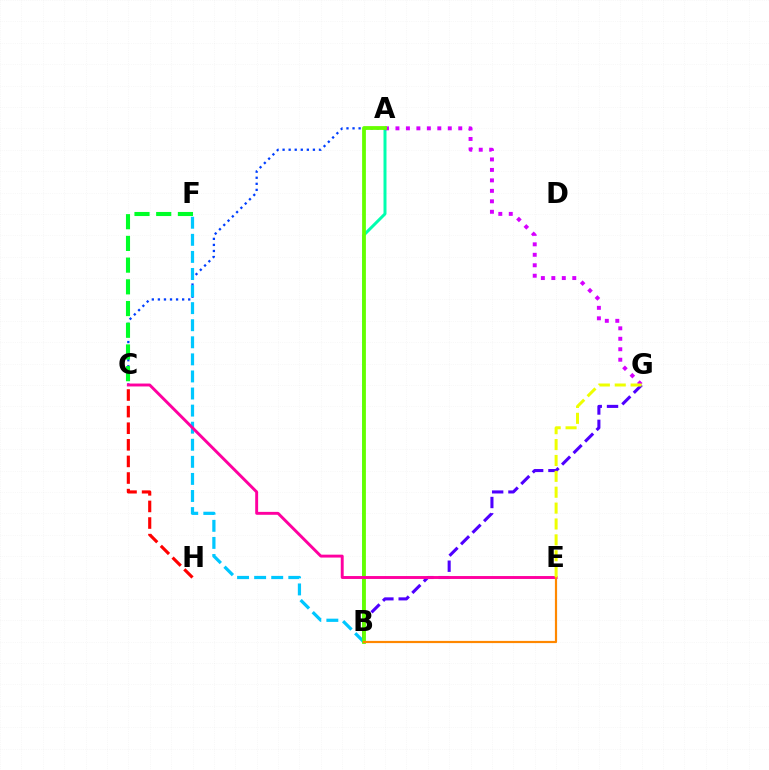{('C', 'H'): [{'color': '#ff0000', 'line_style': 'dashed', 'thickness': 2.26}], ('A', 'B'): [{'color': '#00ffaf', 'line_style': 'solid', 'thickness': 2.15}, {'color': '#66ff00', 'line_style': 'solid', 'thickness': 2.73}], ('A', 'C'): [{'color': '#003fff', 'line_style': 'dotted', 'thickness': 1.65}], ('B', 'G'): [{'color': '#4f00ff', 'line_style': 'dashed', 'thickness': 2.21}], ('B', 'F'): [{'color': '#00c7ff', 'line_style': 'dashed', 'thickness': 2.32}], ('A', 'G'): [{'color': '#d600ff', 'line_style': 'dotted', 'thickness': 2.84}], ('C', 'E'): [{'color': '#ff00a0', 'line_style': 'solid', 'thickness': 2.1}], ('B', 'E'): [{'color': '#ff8800', 'line_style': 'solid', 'thickness': 1.58}], ('E', 'G'): [{'color': '#eeff00', 'line_style': 'dashed', 'thickness': 2.16}], ('C', 'F'): [{'color': '#00ff27', 'line_style': 'dashed', 'thickness': 2.95}]}